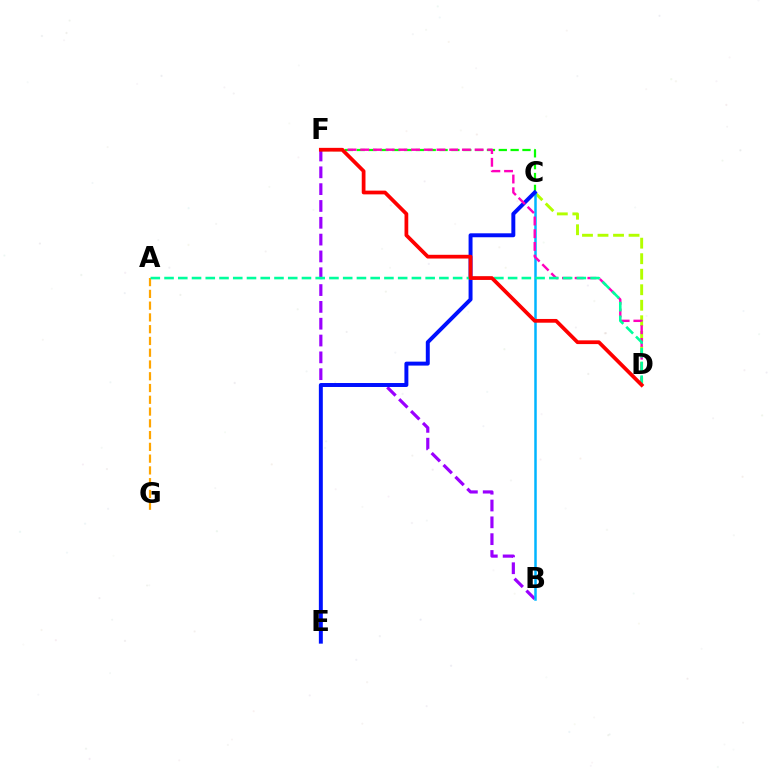{('A', 'G'): [{'color': '#ffa500', 'line_style': 'dashed', 'thickness': 1.6}], ('C', 'D'): [{'color': '#b3ff00', 'line_style': 'dashed', 'thickness': 2.11}], ('B', 'F'): [{'color': '#9b00ff', 'line_style': 'dashed', 'thickness': 2.29}], ('C', 'F'): [{'color': '#08ff00', 'line_style': 'dashed', 'thickness': 1.61}], ('B', 'C'): [{'color': '#00b5ff', 'line_style': 'solid', 'thickness': 1.8}], ('C', 'E'): [{'color': '#0010ff', 'line_style': 'solid', 'thickness': 2.84}], ('D', 'F'): [{'color': '#ff00bd', 'line_style': 'dashed', 'thickness': 1.73}, {'color': '#ff0000', 'line_style': 'solid', 'thickness': 2.7}], ('A', 'D'): [{'color': '#00ff9d', 'line_style': 'dashed', 'thickness': 1.87}]}